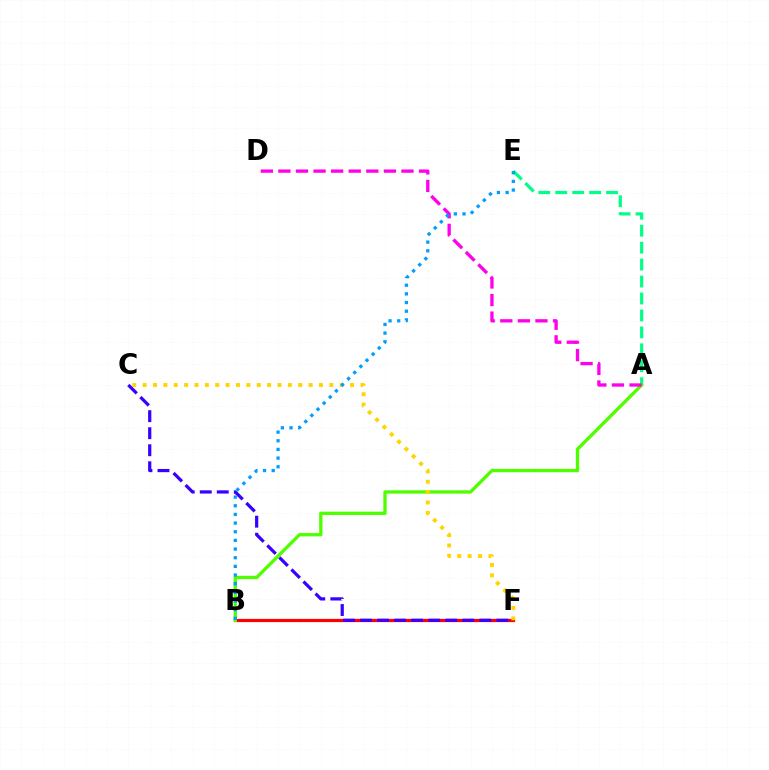{('B', 'F'): [{'color': '#ff0000', 'line_style': 'solid', 'thickness': 2.3}], ('A', 'E'): [{'color': '#00ff86', 'line_style': 'dashed', 'thickness': 2.3}], ('A', 'B'): [{'color': '#4fff00', 'line_style': 'solid', 'thickness': 2.39}], ('C', 'F'): [{'color': '#ffd500', 'line_style': 'dotted', 'thickness': 2.82}, {'color': '#3700ff', 'line_style': 'dashed', 'thickness': 2.31}], ('A', 'D'): [{'color': '#ff00ed', 'line_style': 'dashed', 'thickness': 2.39}], ('B', 'E'): [{'color': '#009eff', 'line_style': 'dotted', 'thickness': 2.35}]}